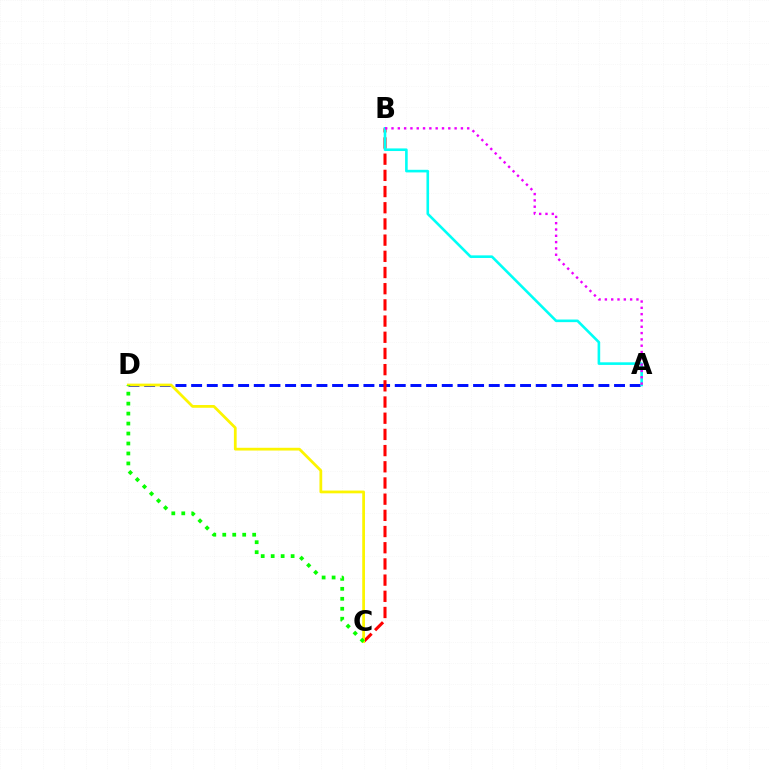{('A', 'D'): [{'color': '#0010ff', 'line_style': 'dashed', 'thickness': 2.13}], ('B', 'C'): [{'color': '#ff0000', 'line_style': 'dashed', 'thickness': 2.2}], ('A', 'B'): [{'color': '#00fff6', 'line_style': 'solid', 'thickness': 1.88}, {'color': '#ee00ff', 'line_style': 'dotted', 'thickness': 1.71}], ('C', 'D'): [{'color': '#fcf500', 'line_style': 'solid', 'thickness': 1.98}, {'color': '#08ff00', 'line_style': 'dotted', 'thickness': 2.71}]}